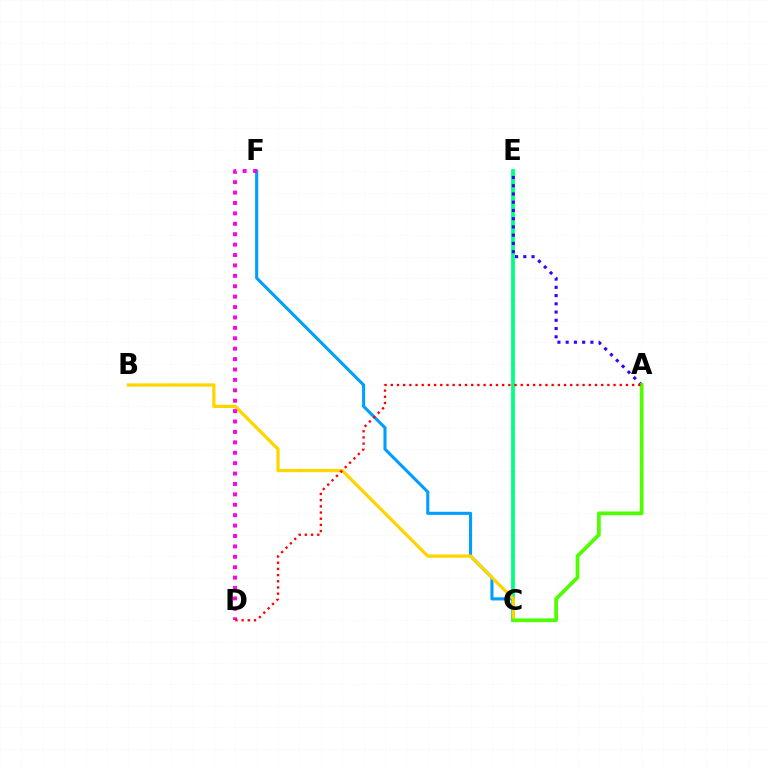{('C', 'E'): [{'color': '#00ff86', 'line_style': 'solid', 'thickness': 2.73}], ('A', 'E'): [{'color': '#3700ff', 'line_style': 'dotted', 'thickness': 2.24}], ('C', 'F'): [{'color': '#009eff', 'line_style': 'solid', 'thickness': 2.23}], ('B', 'C'): [{'color': '#ffd500', 'line_style': 'solid', 'thickness': 2.34}], ('A', 'C'): [{'color': '#4fff00', 'line_style': 'solid', 'thickness': 2.68}], ('D', 'F'): [{'color': '#ff00ed', 'line_style': 'dotted', 'thickness': 2.83}], ('A', 'D'): [{'color': '#ff0000', 'line_style': 'dotted', 'thickness': 1.68}]}